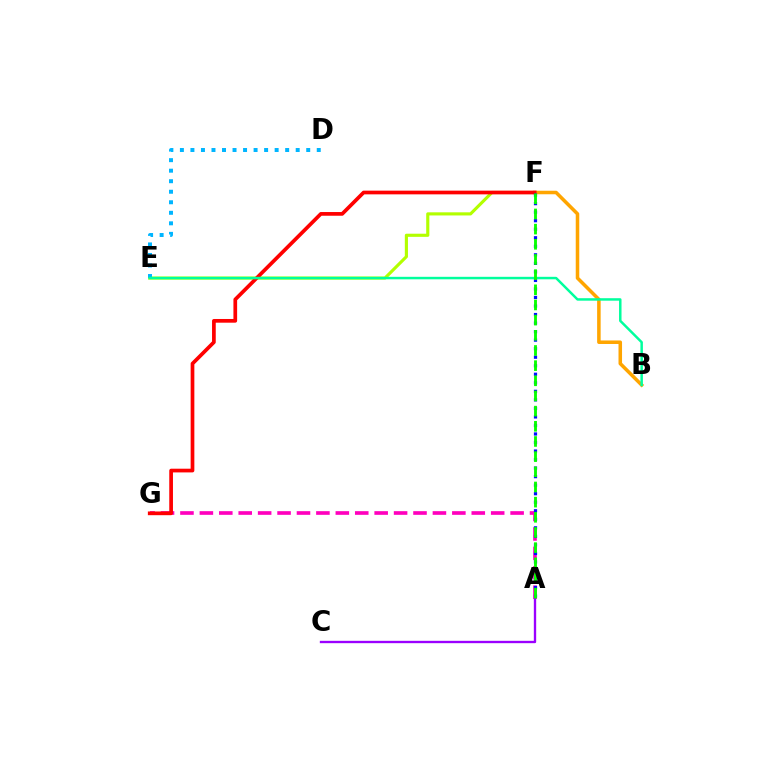{('E', 'F'): [{'color': '#b3ff00', 'line_style': 'solid', 'thickness': 2.26}], ('B', 'F'): [{'color': '#ffa500', 'line_style': 'solid', 'thickness': 2.54}], ('A', 'G'): [{'color': '#ff00bd', 'line_style': 'dashed', 'thickness': 2.64}], ('A', 'C'): [{'color': '#9b00ff', 'line_style': 'solid', 'thickness': 1.69}], ('D', 'E'): [{'color': '#00b5ff', 'line_style': 'dotted', 'thickness': 2.86}], ('F', 'G'): [{'color': '#ff0000', 'line_style': 'solid', 'thickness': 2.67}], ('B', 'E'): [{'color': '#00ff9d', 'line_style': 'solid', 'thickness': 1.79}], ('A', 'F'): [{'color': '#0010ff', 'line_style': 'dotted', 'thickness': 2.32}, {'color': '#08ff00', 'line_style': 'dashed', 'thickness': 2.06}]}